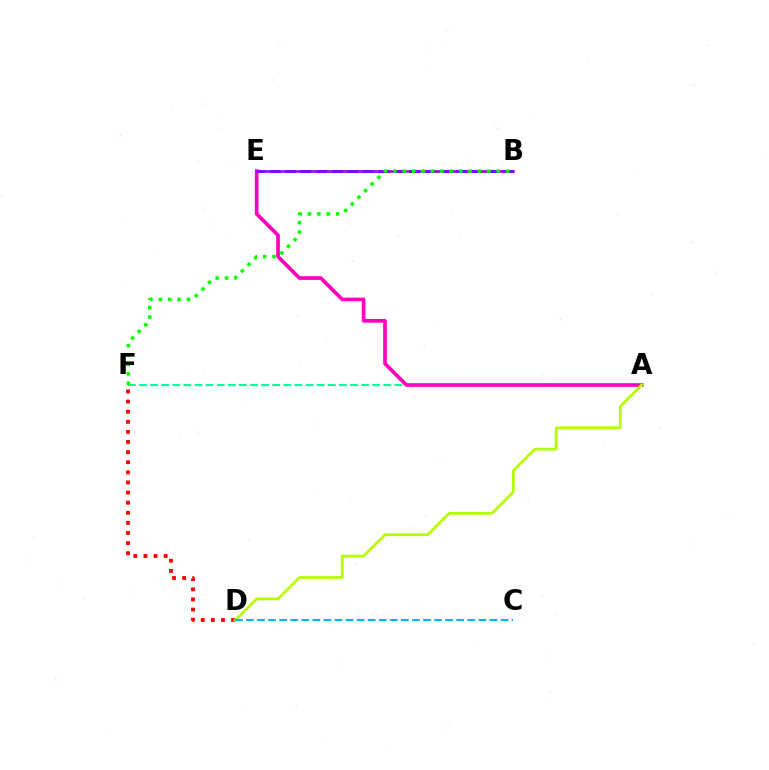{('A', 'F'): [{'color': '#00ff9d', 'line_style': 'dashed', 'thickness': 1.51}], ('A', 'E'): [{'color': '#ff00bd', 'line_style': 'solid', 'thickness': 2.63}], ('B', 'E'): [{'color': '#ffa500', 'line_style': 'dashed', 'thickness': 1.87}, {'color': '#0010ff', 'line_style': 'dashed', 'thickness': 2.11}, {'color': '#9b00ff', 'line_style': 'solid', 'thickness': 1.8}], ('D', 'F'): [{'color': '#ff0000', 'line_style': 'dotted', 'thickness': 2.75}], ('A', 'D'): [{'color': '#b3ff00', 'line_style': 'solid', 'thickness': 1.98}], ('B', 'F'): [{'color': '#08ff00', 'line_style': 'dotted', 'thickness': 2.55}], ('C', 'D'): [{'color': '#00b5ff', 'line_style': 'dashed', 'thickness': 1.5}]}